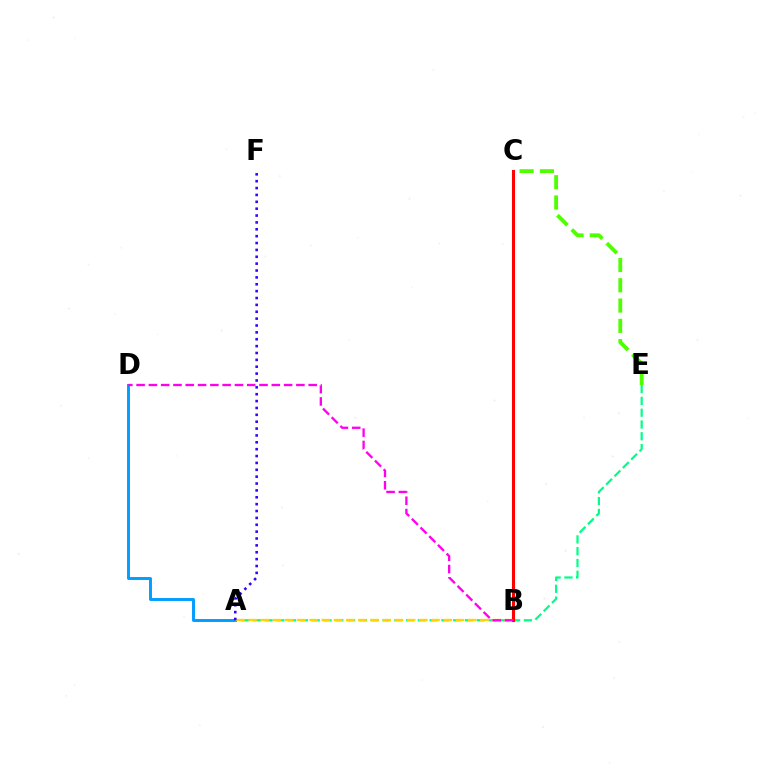{('A', 'D'): [{'color': '#009eff', 'line_style': 'solid', 'thickness': 2.1}], ('A', 'E'): [{'color': '#00ff86', 'line_style': 'dashed', 'thickness': 1.6}], ('A', 'B'): [{'color': '#ffd500', 'line_style': 'dashed', 'thickness': 1.66}], ('A', 'F'): [{'color': '#3700ff', 'line_style': 'dotted', 'thickness': 1.87}], ('B', 'C'): [{'color': '#ff0000', 'line_style': 'solid', 'thickness': 2.21}], ('C', 'E'): [{'color': '#4fff00', 'line_style': 'dashed', 'thickness': 2.76}], ('B', 'D'): [{'color': '#ff00ed', 'line_style': 'dashed', 'thickness': 1.67}]}